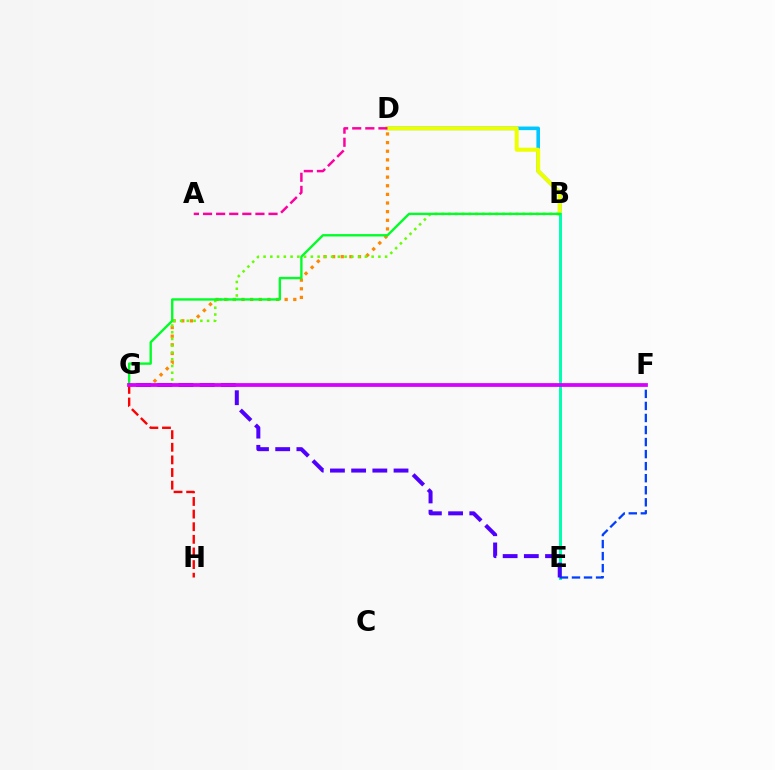{('B', 'D'): [{'color': '#00c7ff', 'line_style': 'solid', 'thickness': 2.59}, {'color': '#eeff00', 'line_style': 'solid', 'thickness': 2.88}], ('D', 'G'): [{'color': '#ff8800', 'line_style': 'dotted', 'thickness': 2.35}], ('B', 'G'): [{'color': '#66ff00', 'line_style': 'dotted', 'thickness': 1.83}, {'color': '#00ff27', 'line_style': 'solid', 'thickness': 1.7}], ('B', 'E'): [{'color': '#00ffaf', 'line_style': 'solid', 'thickness': 2.14}], ('E', 'F'): [{'color': '#003fff', 'line_style': 'dashed', 'thickness': 1.64}], ('G', 'H'): [{'color': '#ff0000', 'line_style': 'dashed', 'thickness': 1.71}], ('E', 'G'): [{'color': '#4f00ff', 'line_style': 'dashed', 'thickness': 2.88}], ('F', 'G'): [{'color': '#d600ff', 'line_style': 'solid', 'thickness': 2.72}], ('A', 'D'): [{'color': '#ff00a0', 'line_style': 'dashed', 'thickness': 1.78}]}